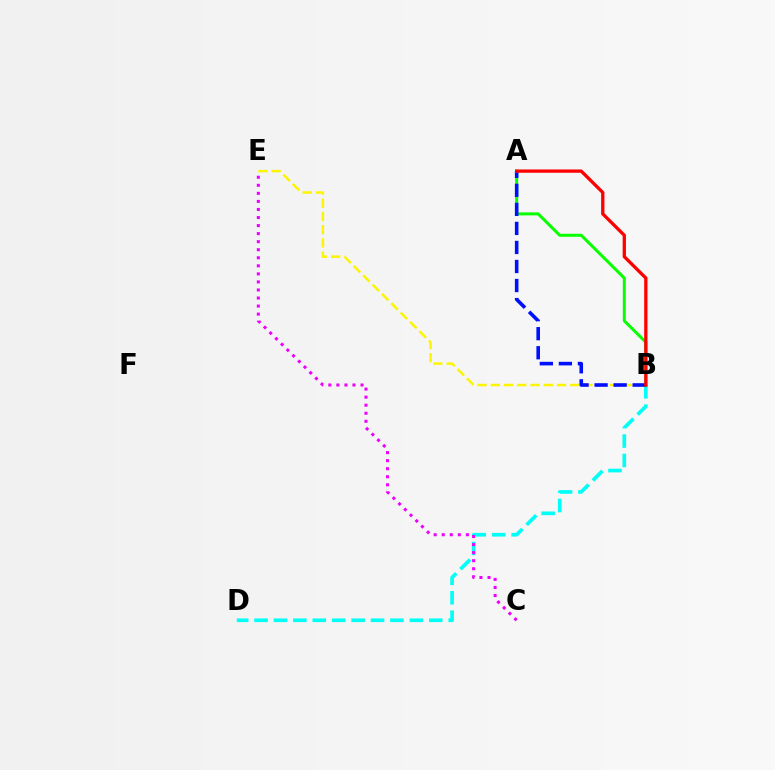{('B', 'D'): [{'color': '#00fff6', 'line_style': 'dashed', 'thickness': 2.64}], ('C', 'E'): [{'color': '#ee00ff', 'line_style': 'dotted', 'thickness': 2.19}], ('B', 'E'): [{'color': '#fcf500', 'line_style': 'dashed', 'thickness': 1.8}], ('A', 'B'): [{'color': '#08ff00', 'line_style': 'solid', 'thickness': 2.16}, {'color': '#0010ff', 'line_style': 'dashed', 'thickness': 2.59}, {'color': '#ff0000', 'line_style': 'solid', 'thickness': 2.37}]}